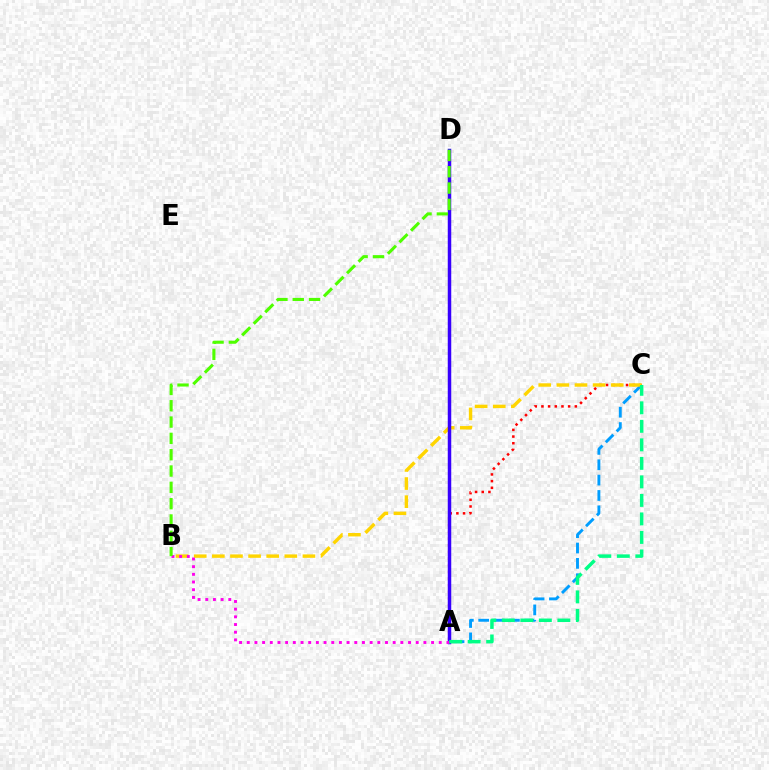{('A', 'C'): [{'color': '#ff0000', 'line_style': 'dotted', 'thickness': 1.81}, {'color': '#009eff', 'line_style': 'dashed', 'thickness': 2.09}, {'color': '#00ff86', 'line_style': 'dashed', 'thickness': 2.52}], ('B', 'C'): [{'color': '#ffd500', 'line_style': 'dashed', 'thickness': 2.46}], ('A', 'D'): [{'color': '#3700ff', 'line_style': 'solid', 'thickness': 2.51}], ('A', 'B'): [{'color': '#ff00ed', 'line_style': 'dotted', 'thickness': 2.09}], ('B', 'D'): [{'color': '#4fff00', 'line_style': 'dashed', 'thickness': 2.22}]}